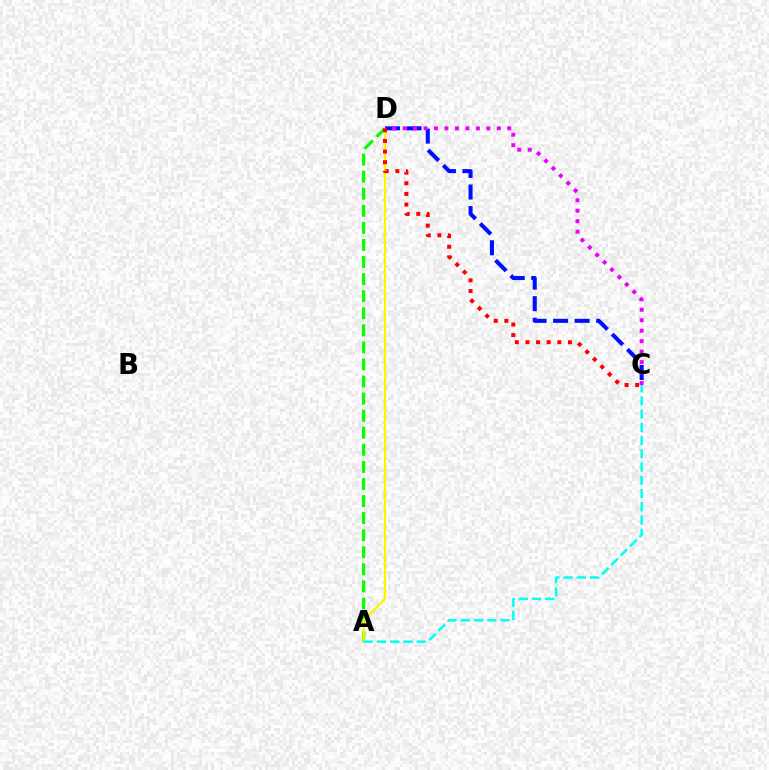{('A', 'D'): [{'color': '#08ff00', 'line_style': 'dashed', 'thickness': 2.32}, {'color': '#fcf500', 'line_style': 'solid', 'thickness': 1.63}], ('C', 'D'): [{'color': '#0010ff', 'line_style': 'dashed', 'thickness': 2.93}, {'color': '#ee00ff', 'line_style': 'dotted', 'thickness': 2.84}, {'color': '#ff0000', 'line_style': 'dotted', 'thickness': 2.89}], ('A', 'C'): [{'color': '#00fff6', 'line_style': 'dashed', 'thickness': 1.8}]}